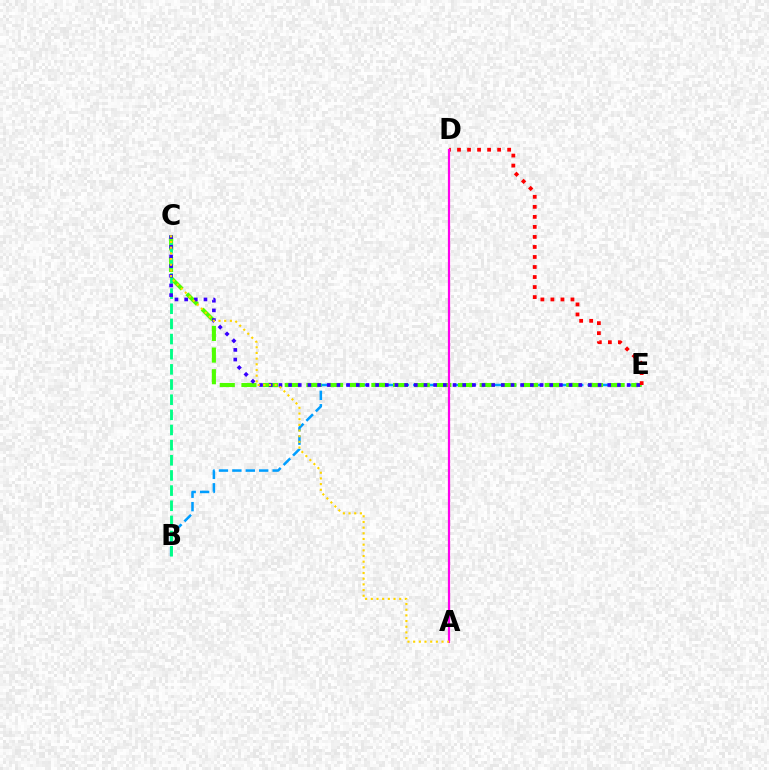{('B', 'E'): [{'color': '#009eff', 'line_style': 'dashed', 'thickness': 1.82}], ('C', 'E'): [{'color': '#4fff00', 'line_style': 'dashed', 'thickness': 2.94}, {'color': '#3700ff', 'line_style': 'dotted', 'thickness': 2.63}], ('B', 'C'): [{'color': '#00ff86', 'line_style': 'dashed', 'thickness': 2.06}], ('D', 'E'): [{'color': '#ff0000', 'line_style': 'dotted', 'thickness': 2.72}], ('A', 'D'): [{'color': '#ff00ed', 'line_style': 'solid', 'thickness': 1.6}], ('A', 'C'): [{'color': '#ffd500', 'line_style': 'dotted', 'thickness': 1.54}]}